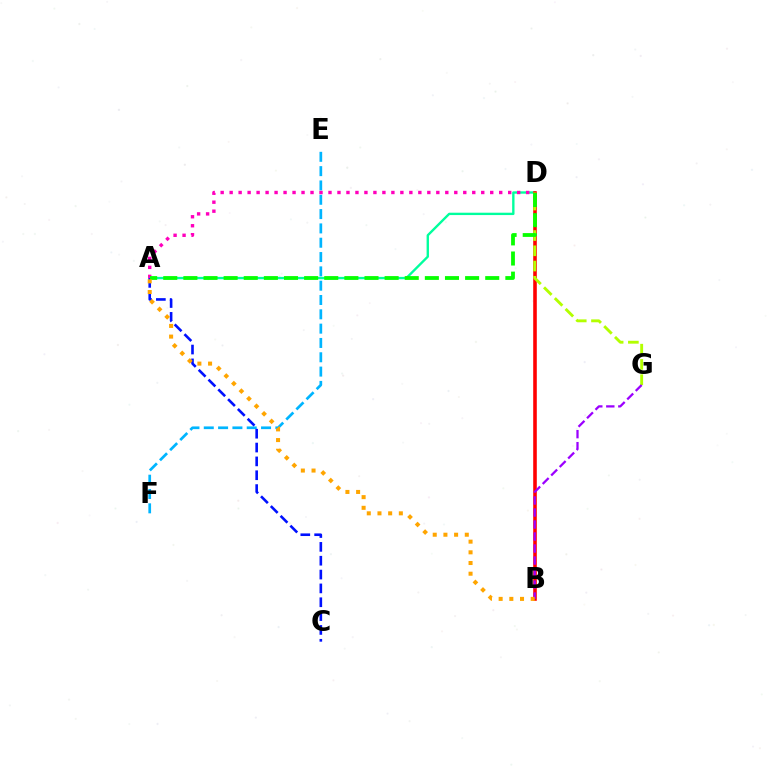{('A', 'D'): [{'color': '#00ff9d', 'line_style': 'solid', 'thickness': 1.7}, {'color': '#ff00bd', 'line_style': 'dotted', 'thickness': 2.44}, {'color': '#08ff00', 'line_style': 'dashed', 'thickness': 2.73}], ('B', 'D'): [{'color': '#ff0000', 'line_style': 'solid', 'thickness': 2.58}], ('E', 'F'): [{'color': '#00b5ff', 'line_style': 'dashed', 'thickness': 1.95}], ('D', 'G'): [{'color': '#b3ff00', 'line_style': 'dashed', 'thickness': 2.07}], ('A', 'C'): [{'color': '#0010ff', 'line_style': 'dashed', 'thickness': 1.88}], ('B', 'G'): [{'color': '#9b00ff', 'line_style': 'dashed', 'thickness': 1.63}], ('A', 'B'): [{'color': '#ffa500', 'line_style': 'dotted', 'thickness': 2.9}]}